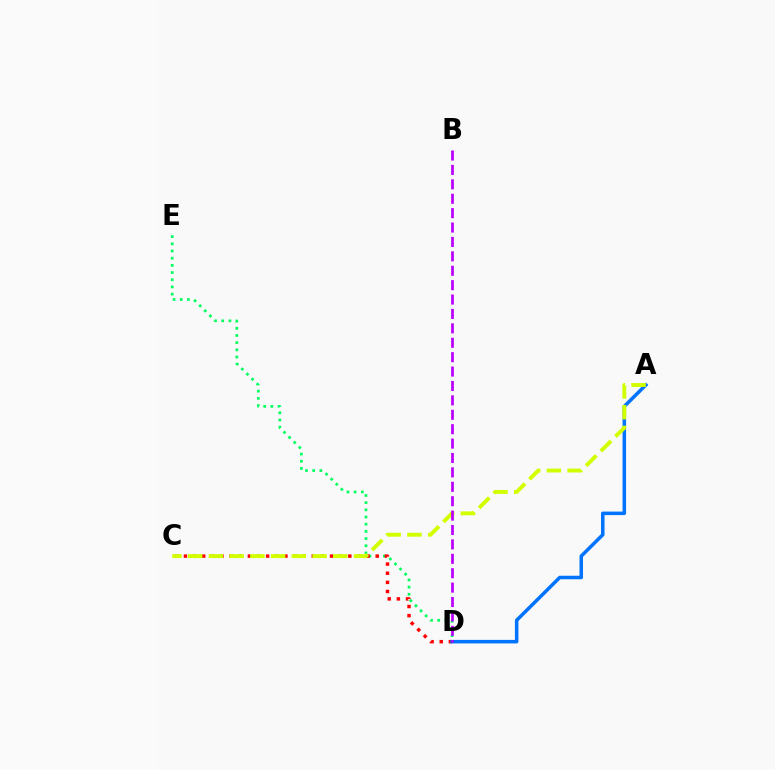{('D', 'E'): [{'color': '#00ff5c', 'line_style': 'dotted', 'thickness': 1.95}], ('C', 'D'): [{'color': '#ff0000', 'line_style': 'dotted', 'thickness': 2.48}], ('A', 'D'): [{'color': '#0074ff', 'line_style': 'solid', 'thickness': 2.54}], ('A', 'C'): [{'color': '#d1ff00', 'line_style': 'dashed', 'thickness': 2.82}], ('B', 'D'): [{'color': '#b900ff', 'line_style': 'dashed', 'thickness': 1.96}]}